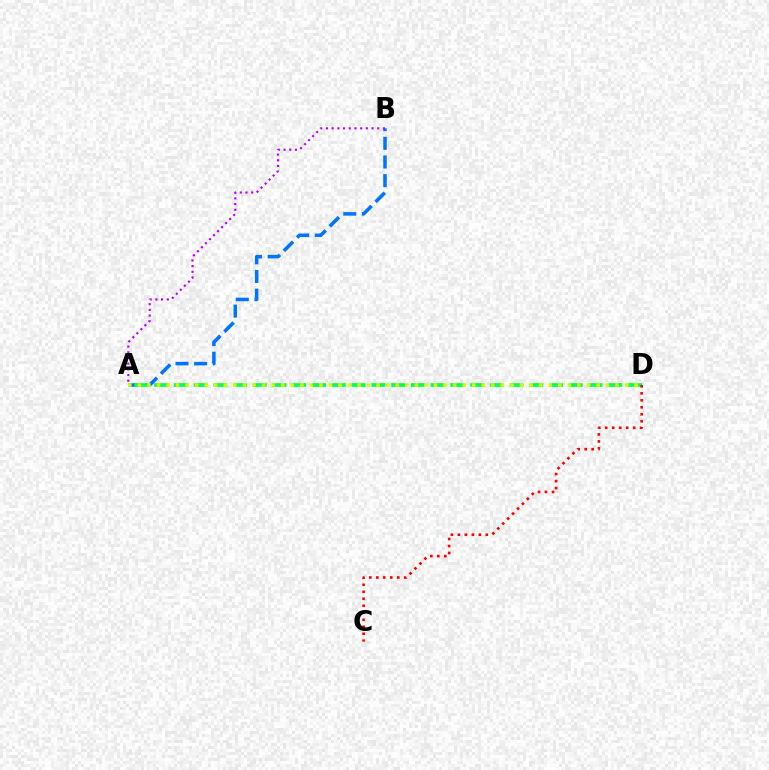{('A', 'B'): [{'color': '#0074ff', 'line_style': 'dashed', 'thickness': 2.53}, {'color': '#b900ff', 'line_style': 'dotted', 'thickness': 1.55}], ('A', 'D'): [{'color': '#00ff5c', 'line_style': 'dashed', 'thickness': 2.68}, {'color': '#d1ff00', 'line_style': 'dotted', 'thickness': 2.6}], ('C', 'D'): [{'color': '#ff0000', 'line_style': 'dotted', 'thickness': 1.9}]}